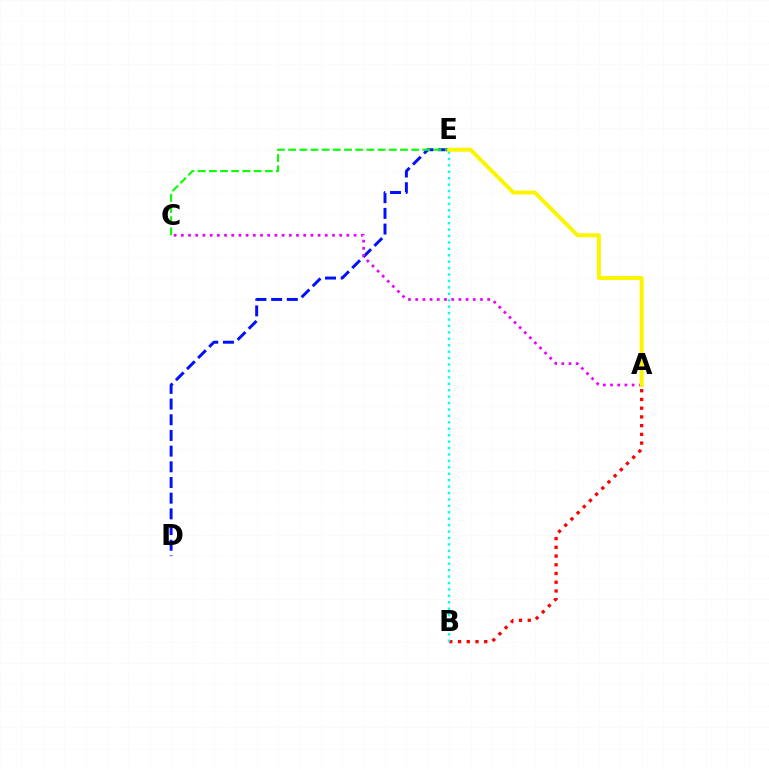{('A', 'B'): [{'color': '#ff0000', 'line_style': 'dotted', 'thickness': 2.37}], ('D', 'E'): [{'color': '#0010ff', 'line_style': 'dashed', 'thickness': 2.13}], ('C', 'E'): [{'color': '#08ff00', 'line_style': 'dashed', 'thickness': 1.52}], ('A', 'C'): [{'color': '#ee00ff', 'line_style': 'dotted', 'thickness': 1.96}], ('B', 'E'): [{'color': '#00fff6', 'line_style': 'dotted', 'thickness': 1.75}], ('A', 'E'): [{'color': '#fcf500', 'line_style': 'solid', 'thickness': 2.86}]}